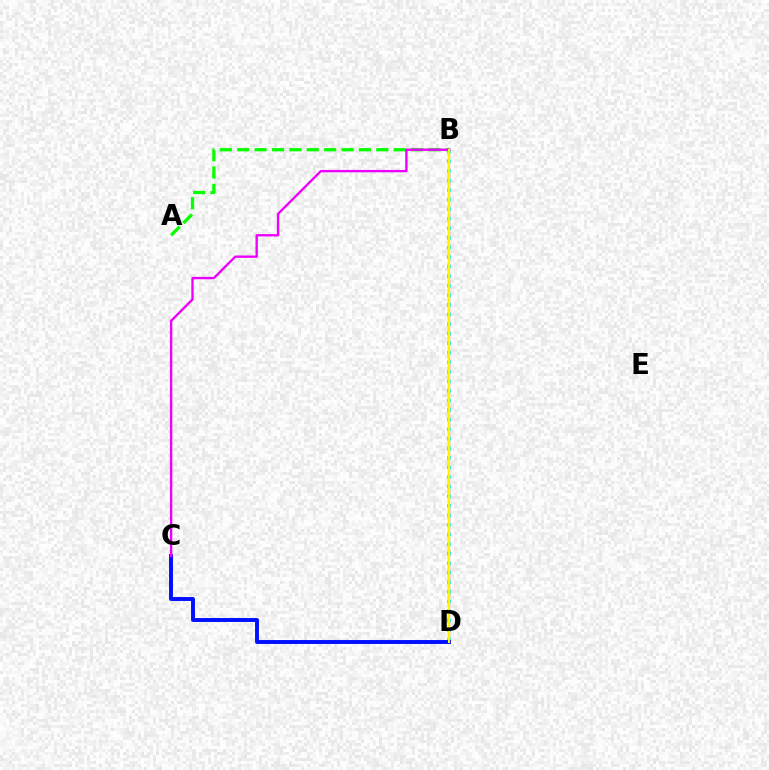{('B', 'D'): [{'color': '#00fff6', 'line_style': 'dotted', 'thickness': 2.6}, {'color': '#ff0000', 'line_style': 'solid', 'thickness': 1.54}, {'color': '#fcf500', 'line_style': 'solid', 'thickness': 1.52}], ('C', 'D'): [{'color': '#0010ff', 'line_style': 'solid', 'thickness': 2.82}], ('A', 'B'): [{'color': '#08ff00', 'line_style': 'dashed', 'thickness': 2.36}], ('B', 'C'): [{'color': '#ee00ff', 'line_style': 'solid', 'thickness': 1.7}]}